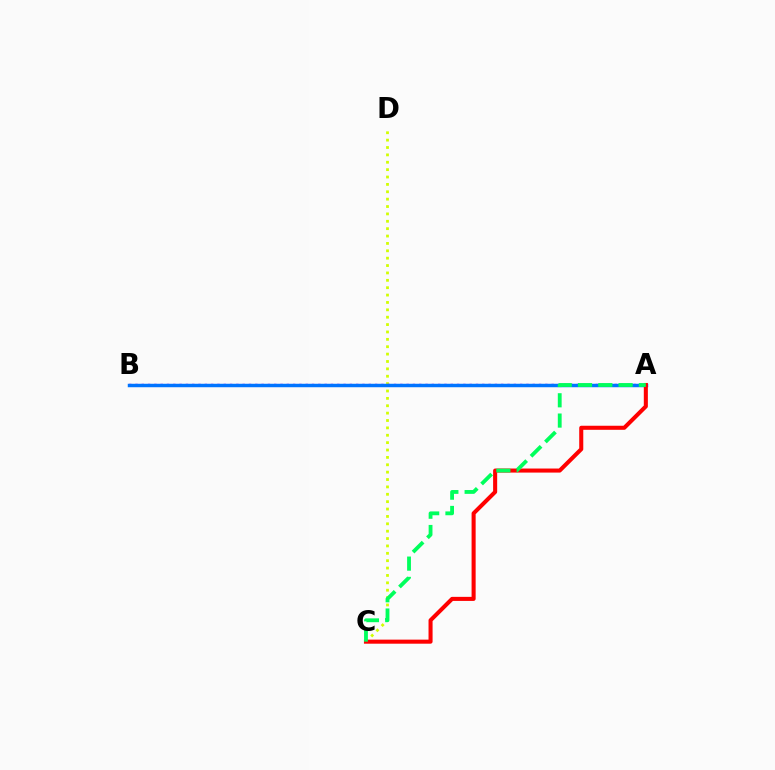{('C', 'D'): [{'color': '#d1ff00', 'line_style': 'dotted', 'thickness': 2.0}], ('A', 'B'): [{'color': '#b900ff', 'line_style': 'dotted', 'thickness': 1.71}, {'color': '#0074ff', 'line_style': 'solid', 'thickness': 2.5}], ('A', 'C'): [{'color': '#ff0000', 'line_style': 'solid', 'thickness': 2.92}, {'color': '#00ff5c', 'line_style': 'dashed', 'thickness': 2.76}]}